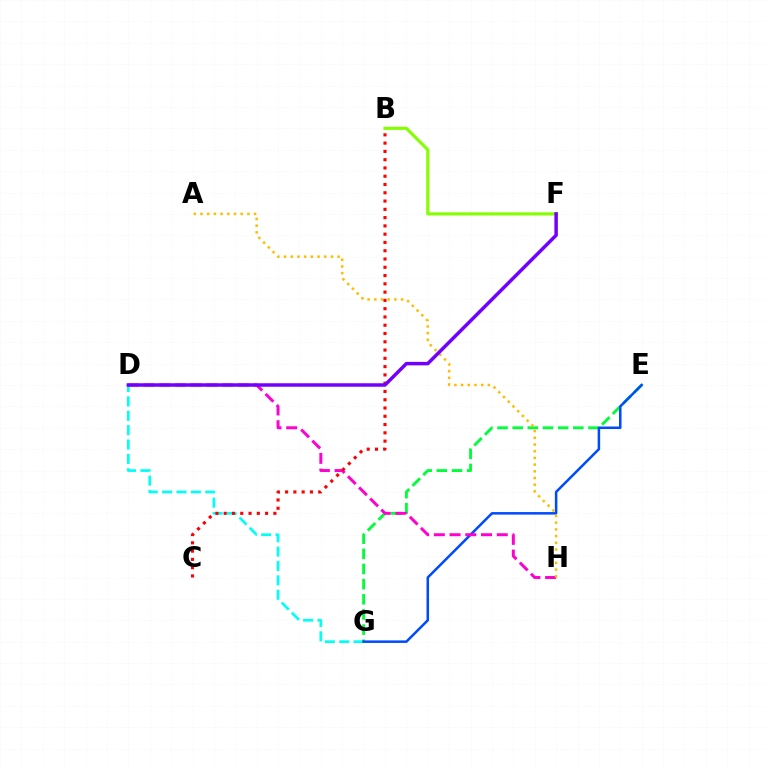{('D', 'G'): [{'color': '#00fff6', 'line_style': 'dashed', 'thickness': 1.95}], ('E', 'G'): [{'color': '#00ff39', 'line_style': 'dashed', 'thickness': 2.06}, {'color': '#004bff', 'line_style': 'solid', 'thickness': 1.81}], ('D', 'H'): [{'color': '#ff00cf', 'line_style': 'dashed', 'thickness': 2.14}], ('A', 'H'): [{'color': '#ffbd00', 'line_style': 'dotted', 'thickness': 1.82}], ('B', 'C'): [{'color': '#ff0000', 'line_style': 'dotted', 'thickness': 2.25}], ('B', 'F'): [{'color': '#84ff00', 'line_style': 'solid', 'thickness': 2.24}], ('D', 'F'): [{'color': '#7200ff', 'line_style': 'solid', 'thickness': 2.51}]}